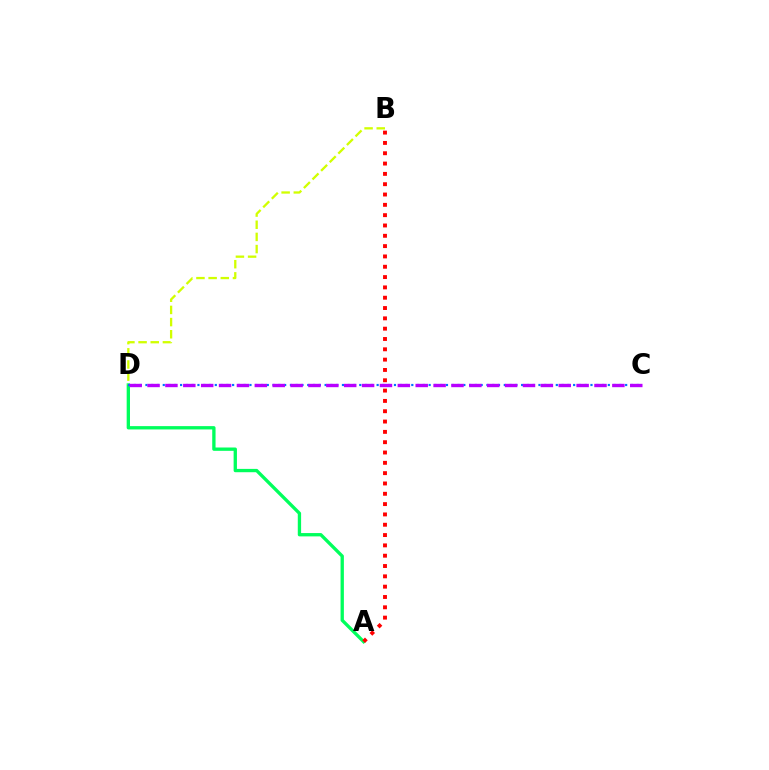{('A', 'D'): [{'color': '#00ff5c', 'line_style': 'solid', 'thickness': 2.39}], ('A', 'B'): [{'color': '#ff0000', 'line_style': 'dotted', 'thickness': 2.8}], ('B', 'D'): [{'color': '#d1ff00', 'line_style': 'dashed', 'thickness': 1.65}], ('C', 'D'): [{'color': '#0074ff', 'line_style': 'dotted', 'thickness': 1.57}, {'color': '#b900ff', 'line_style': 'dashed', 'thickness': 2.43}]}